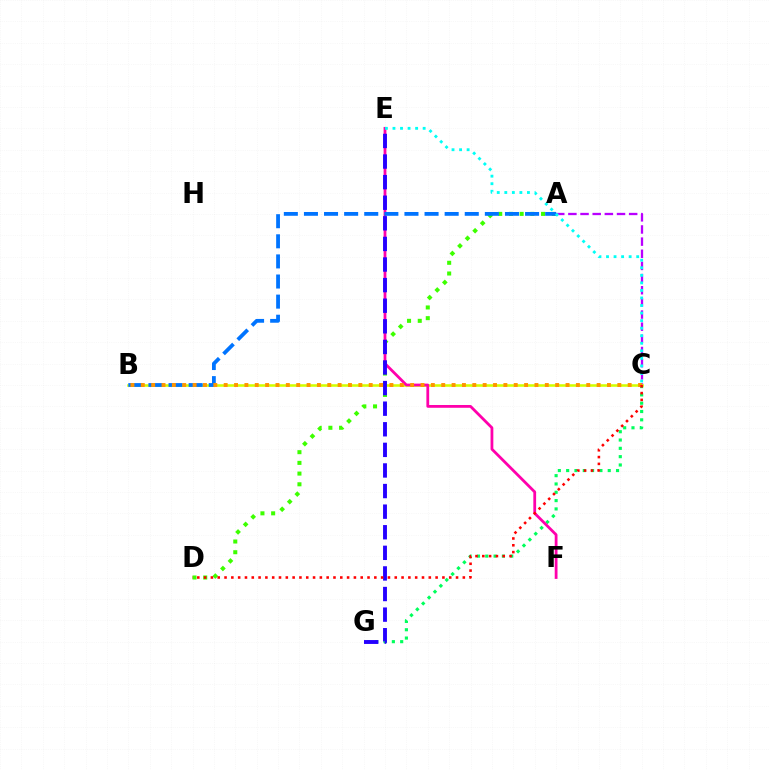{('C', 'G'): [{'color': '#00ff5c', 'line_style': 'dotted', 'thickness': 2.26}], ('A', 'D'): [{'color': '#3dff00', 'line_style': 'dotted', 'thickness': 2.91}], ('A', 'C'): [{'color': '#b900ff', 'line_style': 'dashed', 'thickness': 1.65}], ('B', 'C'): [{'color': '#d1ff00', 'line_style': 'solid', 'thickness': 1.85}, {'color': '#ff9400', 'line_style': 'dotted', 'thickness': 2.81}], ('E', 'F'): [{'color': '#ff00ac', 'line_style': 'solid', 'thickness': 2.0}], ('A', 'B'): [{'color': '#0074ff', 'line_style': 'dashed', 'thickness': 2.73}], ('C', 'E'): [{'color': '#00fff6', 'line_style': 'dotted', 'thickness': 2.05}], ('E', 'G'): [{'color': '#2500ff', 'line_style': 'dashed', 'thickness': 2.8}], ('C', 'D'): [{'color': '#ff0000', 'line_style': 'dotted', 'thickness': 1.85}]}